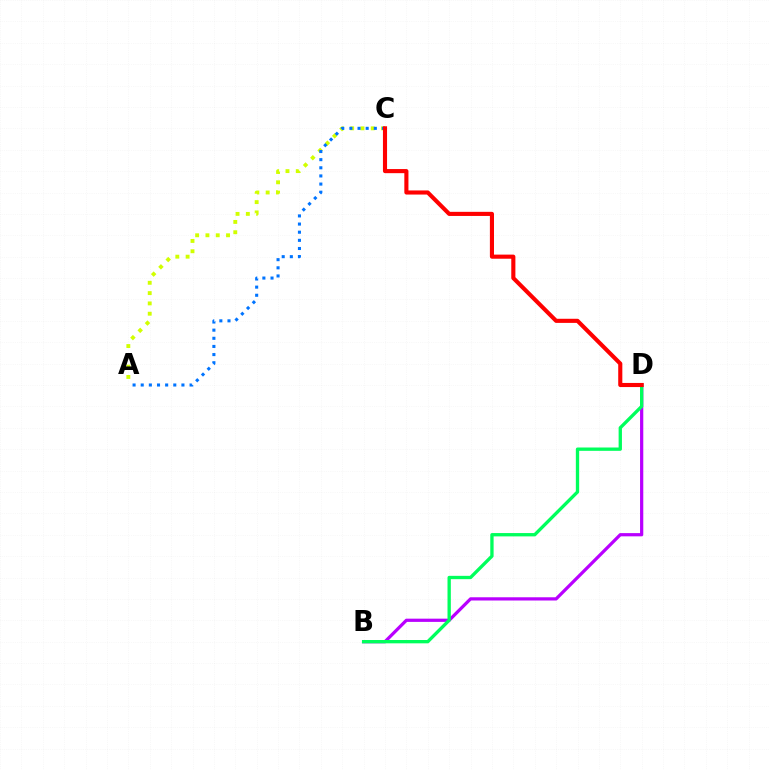{('B', 'D'): [{'color': '#b900ff', 'line_style': 'solid', 'thickness': 2.32}, {'color': '#00ff5c', 'line_style': 'solid', 'thickness': 2.39}], ('A', 'C'): [{'color': '#d1ff00', 'line_style': 'dotted', 'thickness': 2.8}, {'color': '#0074ff', 'line_style': 'dotted', 'thickness': 2.21}], ('C', 'D'): [{'color': '#ff0000', 'line_style': 'solid', 'thickness': 2.96}]}